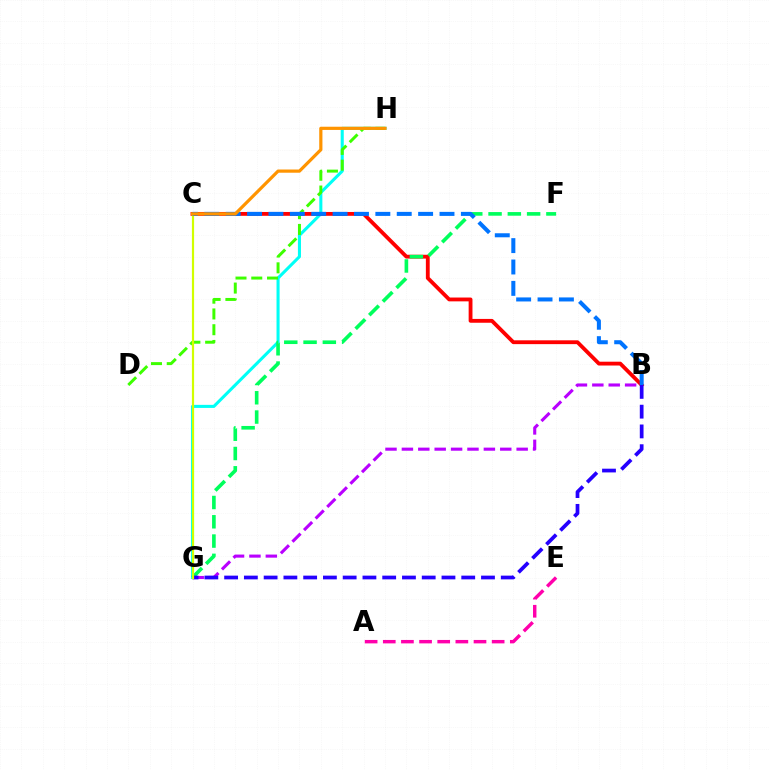{('G', 'H'): [{'color': '#00fff6', 'line_style': 'solid', 'thickness': 2.21}], ('B', 'C'): [{'color': '#ff0000', 'line_style': 'solid', 'thickness': 2.75}, {'color': '#0074ff', 'line_style': 'dashed', 'thickness': 2.9}], ('A', 'E'): [{'color': '#ff00ac', 'line_style': 'dashed', 'thickness': 2.47}], ('F', 'G'): [{'color': '#00ff5c', 'line_style': 'dashed', 'thickness': 2.62}], ('B', 'G'): [{'color': '#b900ff', 'line_style': 'dashed', 'thickness': 2.23}, {'color': '#2500ff', 'line_style': 'dashed', 'thickness': 2.68}], ('D', 'H'): [{'color': '#3dff00', 'line_style': 'dashed', 'thickness': 2.14}], ('C', 'G'): [{'color': '#d1ff00', 'line_style': 'solid', 'thickness': 1.58}], ('C', 'H'): [{'color': '#ff9400', 'line_style': 'solid', 'thickness': 2.31}]}